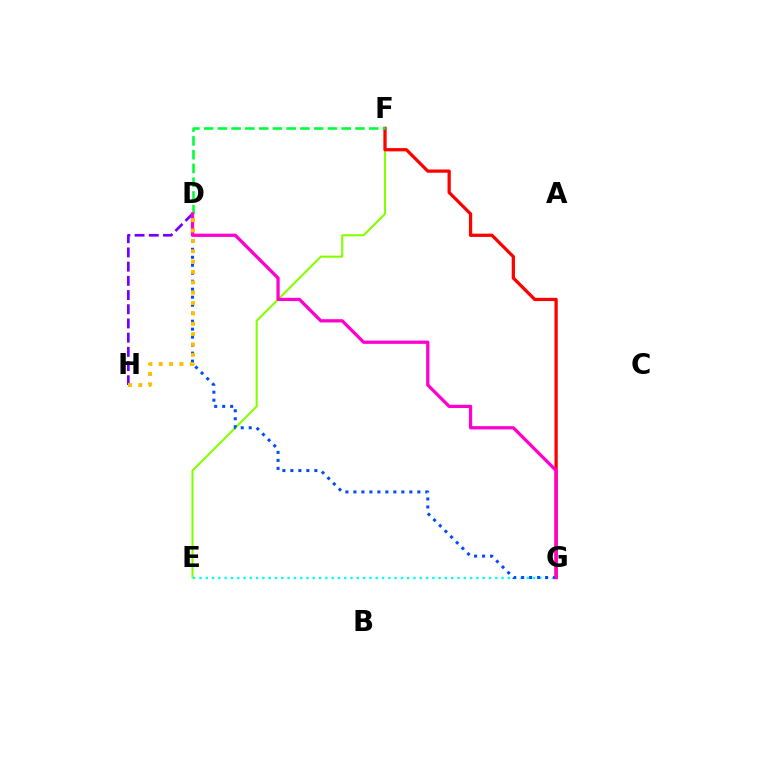{('D', 'H'): [{'color': '#7200ff', 'line_style': 'dashed', 'thickness': 1.93}, {'color': '#ffbd00', 'line_style': 'dotted', 'thickness': 2.81}], ('E', 'F'): [{'color': '#84ff00', 'line_style': 'solid', 'thickness': 1.51}], ('F', 'G'): [{'color': '#ff0000', 'line_style': 'solid', 'thickness': 2.35}], ('E', 'G'): [{'color': '#00fff6', 'line_style': 'dotted', 'thickness': 1.71}], ('D', 'G'): [{'color': '#004bff', 'line_style': 'dotted', 'thickness': 2.17}, {'color': '#ff00cf', 'line_style': 'solid', 'thickness': 2.35}], ('D', 'F'): [{'color': '#00ff39', 'line_style': 'dashed', 'thickness': 1.87}]}